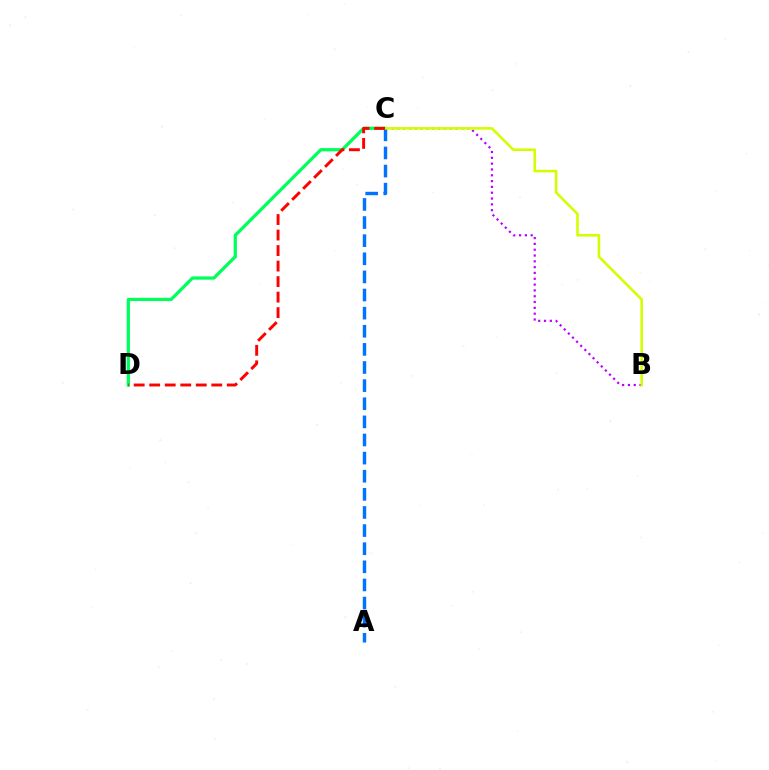{('C', 'D'): [{'color': '#00ff5c', 'line_style': 'solid', 'thickness': 2.34}, {'color': '#ff0000', 'line_style': 'dashed', 'thickness': 2.11}], ('B', 'C'): [{'color': '#b900ff', 'line_style': 'dotted', 'thickness': 1.58}, {'color': '#d1ff00', 'line_style': 'solid', 'thickness': 1.86}], ('A', 'C'): [{'color': '#0074ff', 'line_style': 'dashed', 'thickness': 2.46}]}